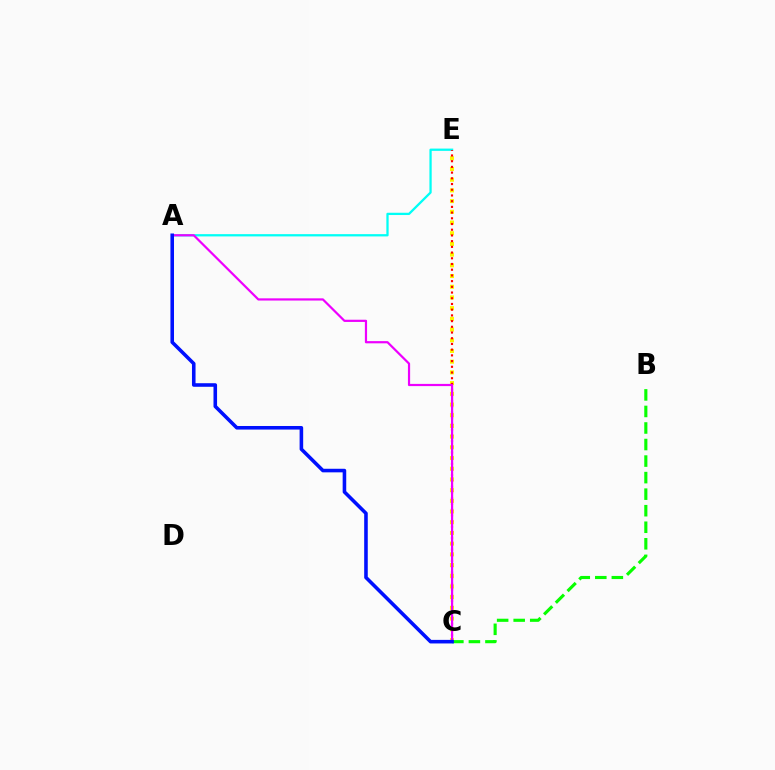{('C', 'E'): [{'color': '#fcf500', 'line_style': 'dotted', 'thickness': 2.91}, {'color': '#ff0000', 'line_style': 'dotted', 'thickness': 1.55}], ('A', 'E'): [{'color': '#00fff6', 'line_style': 'solid', 'thickness': 1.64}], ('A', 'C'): [{'color': '#ee00ff', 'line_style': 'solid', 'thickness': 1.59}, {'color': '#0010ff', 'line_style': 'solid', 'thickness': 2.57}], ('B', 'C'): [{'color': '#08ff00', 'line_style': 'dashed', 'thickness': 2.25}]}